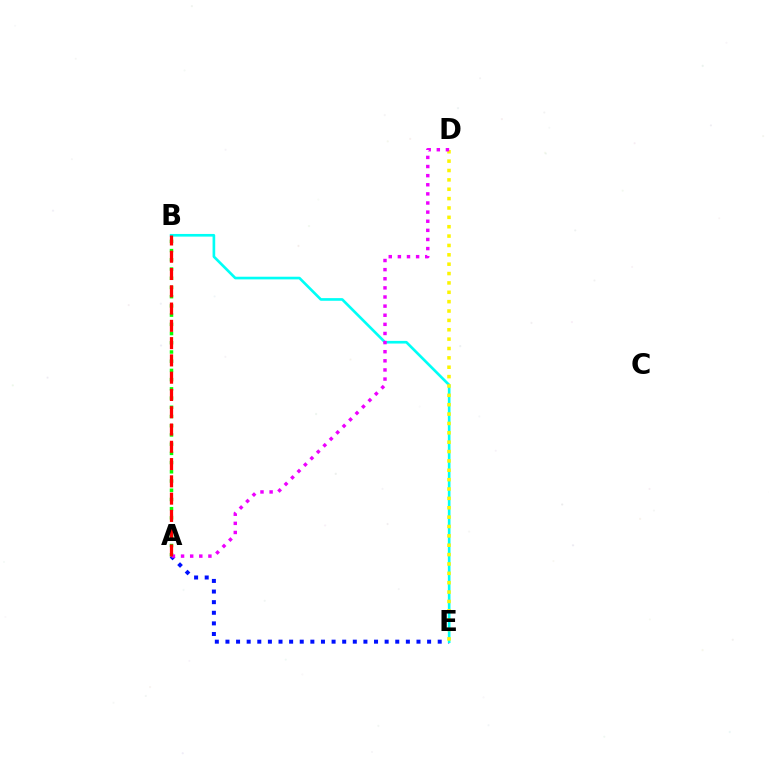{('A', 'E'): [{'color': '#0010ff', 'line_style': 'dotted', 'thickness': 2.88}], ('A', 'B'): [{'color': '#08ff00', 'line_style': 'dotted', 'thickness': 2.5}, {'color': '#ff0000', 'line_style': 'dashed', 'thickness': 2.35}], ('B', 'E'): [{'color': '#00fff6', 'line_style': 'solid', 'thickness': 1.91}], ('D', 'E'): [{'color': '#fcf500', 'line_style': 'dotted', 'thickness': 2.55}], ('A', 'D'): [{'color': '#ee00ff', 'line_style': 'dotted', 'thickness': 2.48}]}